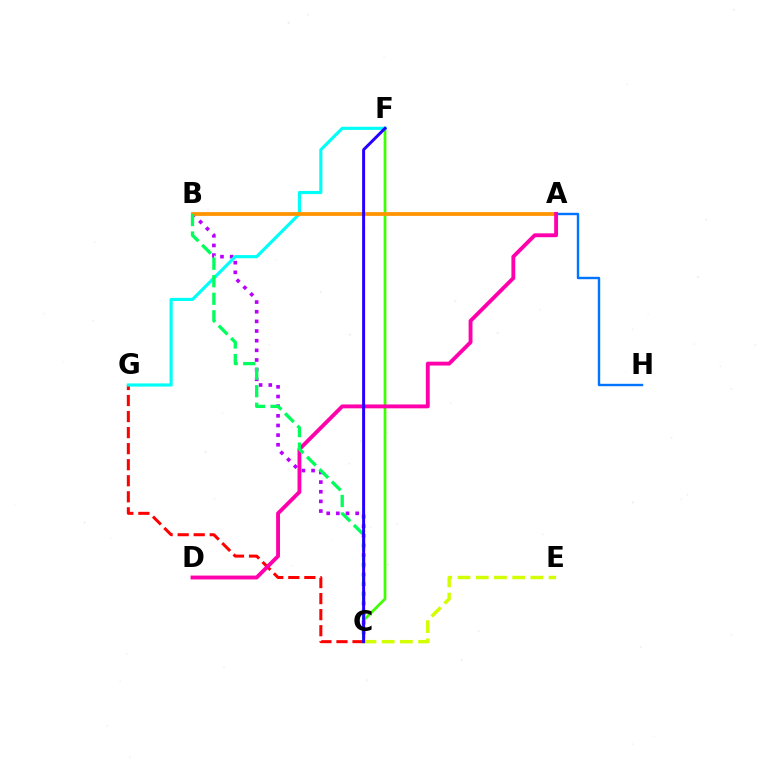{('C', 'F'): [{'color': '#3dff00', 'line_style': 'solid', 'thickness': 1.96}, {'color': '#2500ff', 'line_style': 'solid', 'thickness': 2.13}], ('C', 'G'): [{'color': '#ff0000', 'line_style': 'dashed', 'thickness': 2.18}], ('A', 'H'): [{'color': '#0074ff', 'line_style': 'solid', 'thickness': 1.73}], ('B', 'C'): [{'color': '#b900ff', 'line_style': 'dotted', 'thickness': 2.62}, {'color': '#00ff5c', 'line_style': 'dashed', 'thickness': 2.38}], ('F', 'G'): [{'color': '#00fff6', 'line_style': 'solid', 'thickness': 2.27}], ('A', 'B'): [{'color': '#ff9400', 'line_style': 'solid', 'thickness': 2.72}], ('A', 'D'): [{'color': '#ff00ac', 'line_style': 'solid', 'thickness': 2.79}], ('C', 'E'): [{'color': '#d1ff00', 'line_style': 'dashed', 'thickness': 2.47}]}